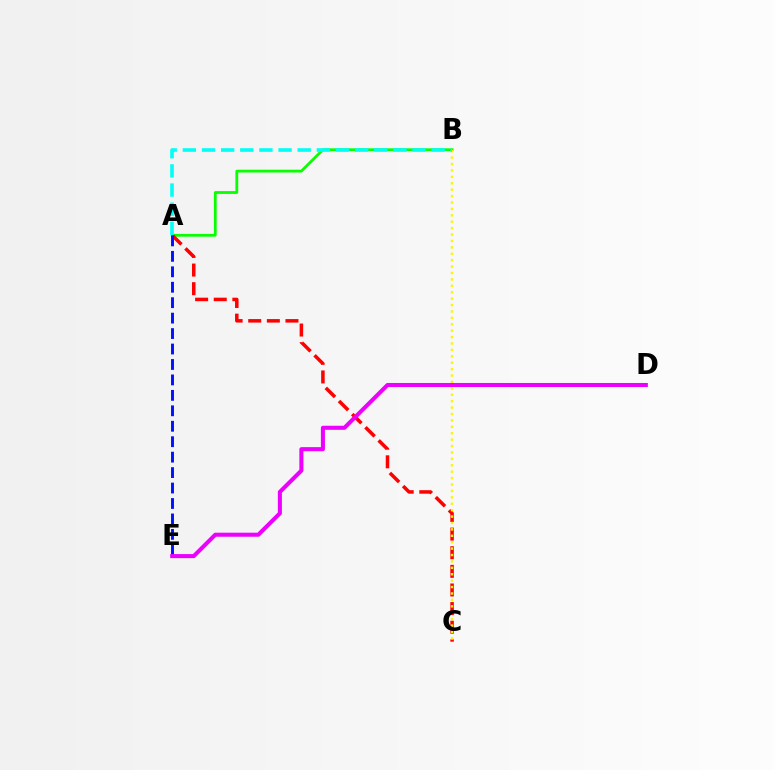{('A', 'B'): [{'color': '#08ff00', 'line_style': 'solid', 'thickness': 2.01}, {'color': '#00fff6', 'line_style': 'dashed', 'thickness': 2.6}], ('A', 'C'): [{'color': '#ff0000', 'line_style': 'dashed', 'thickness': 2.53}], ('B', 'C'): [{'color': '#fcf500', 'line_style': 'dotted', 'thickness': 1.74}], ('A', 'E'): [{'color': '#0010ff', 'line_style': 'dashed', 'thickness': 2.1}], ('D', 'E'): [{'color': '#ee00ff', 'line_style': 'solid', 'thickness': 2.92}]}